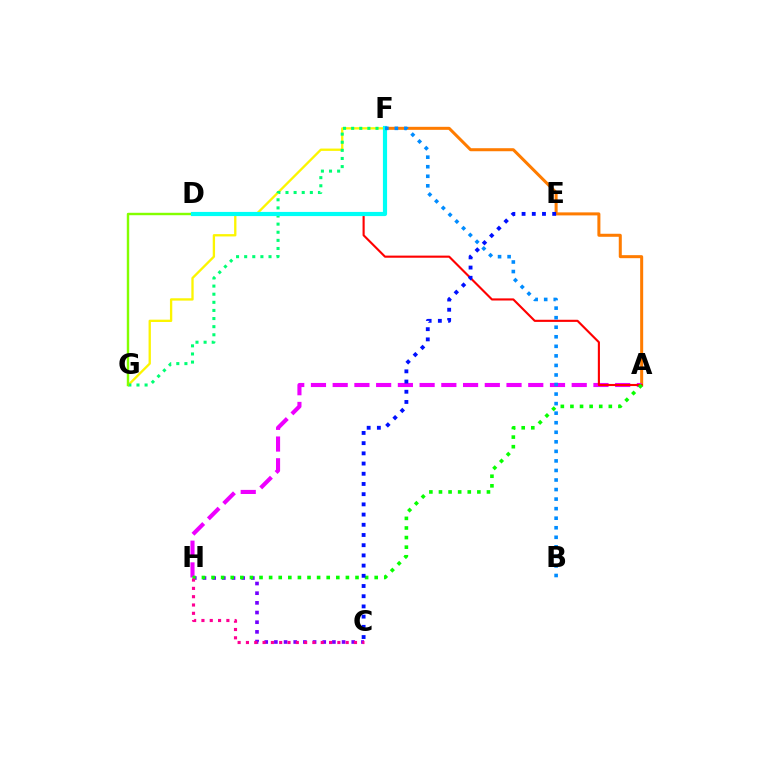{('F', 'G'): [{'color': '#fcf500', 'line_style': 'solid', 'thickness': 1.67}, {'color': '#00ff74', 'line_style': 'dotted', 'thickness': 2.2}], ('A', 'F'): [{'color': '#ff7c00', 'line_style': 'solid', 'thickness': 2.17}], ('A', 'H'): [{'color': '#ee00ff', 'line_style': 'dashed', 'thickness': 2.95}, {'color': '#08ff00', 'line_style': 'dotted', 'thickness': 2.61}], ('C', 'H'): [{'color': '#7200ff', 'line_style': 'dotted', 'thickness': 2.63}, {'color': '#ff0094', 'line_style': 'dotted', 'thickness': 2.26}], ('D', 'G'): [{'color': '#84ff00', 'line_style': 'solid', 'thickness': 1.75}], ('A', 'D'): [{'color': '#ff0000', 'line_style': 'solid', 'thickness': 1.53}], ('D', 'F'): [{'color': '#00fff6', 'line_style': 'solid', 'thickness': 3.0}], ('B', 'F'): [{'color': '#008cff', 'line_style': 'dotted', 'thickness': 2.59}], ('C', 'E'): [{'color': '#0010ff', 'line_style': 'dotted', 'thickness': 2.77}]}